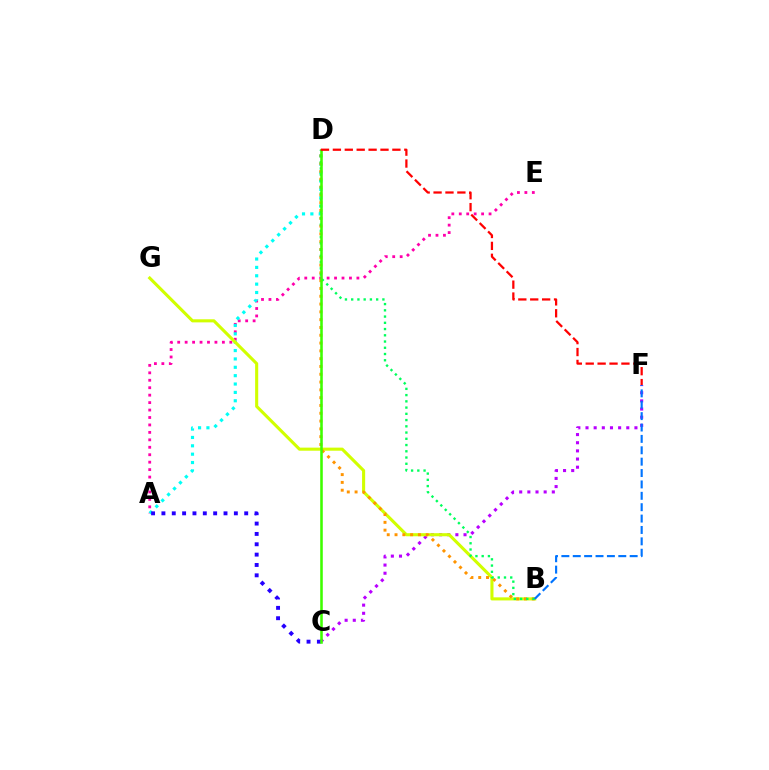{('A', 'E'): [{'color': '#ff00ac', 'line_style': 'dotted', 'thickness': 2.02}], ('A', 'D'): [{'color': '#00fff6', 'line_style': 'dotted', 'thickness': 2.27}], ('C', 'F'): [{'color': '#b900ff', 'line_style': 'dotted', 'thickness': 2.22}], ('B', 'G'): [{'color': '#d1ff00', 'line_style': 'solid', 'thickness': 2.22}], ('B', 'D'): [{'color': '#ff9400', 'line_style': 'dotted', 'thickness': 2.12}, {'color': '#00ff5c', 'line_style': 'dotted', 'thickness': 1.7}], ('A', 'C'): [{'color': '#2500ff', 'line_style': 'dotted', 'thickness': 2.81}], ('C', 'D'): [{'color': '#3dff00', 'line_style': 'solid', 'thickness': 1.85}], ('B', 'F'): [{'color': '#0074ff', 'line_style': 'dashed', 'thickness': 1.55}], ('D', 'F'): [{'color': '#ff0000', 'line_style': 'dashed', 'thickness': 1.62}]}